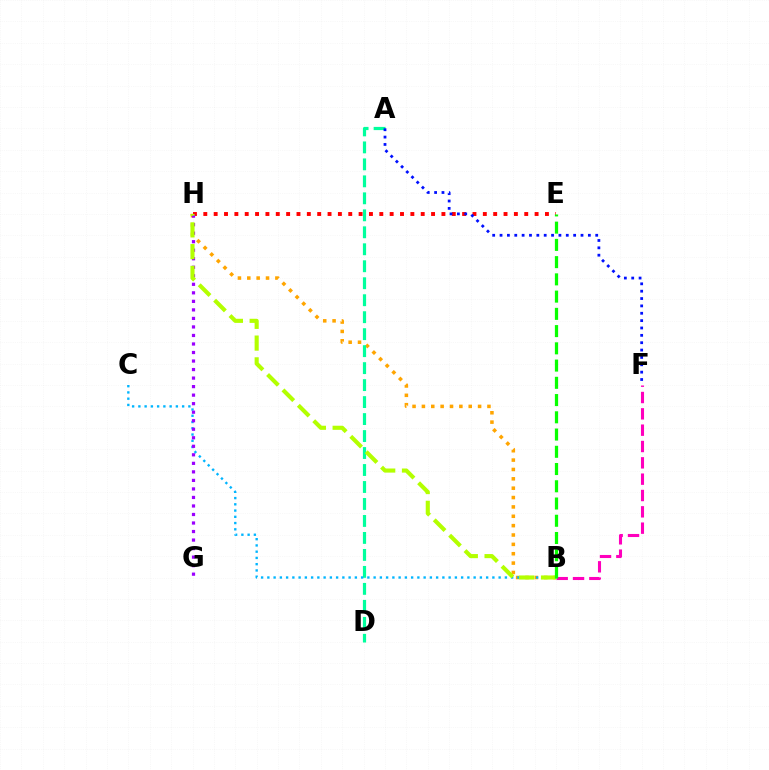{('B', 'H'): [{'color': '#ffa500', 'line_style': 'dotted', 'thickness': 2.54}, {'color': '#b3ff00', 'line_style': 'dashed', 'thickness': 2.96}], ('A', 'D'): [{'color': '#00ff9d', 'line_style': 'dashed', 'thickness': 2.31}], ('E', 'H'): [{'color': '#ff0000', 'line_style': 'dotted', 'thickness': 2.81}], ('B', 'C'): [{'color': '#00b5ff', 'line_style': 'dotted', 'thickness': 1.7}], ('G', 'H'): [{'color': '#9b00ff', 'line_style': 'dotted', 'thickness': 2.32}], ('B', 'F'): [{'color': '#ff00bd', 'line_style': 'dashed', 'thickness': 2.22}], ('A', 'F'): [{'color': '#0010ff', 'line_style': 'dotted', 'thickness': 2.0}], ('B', 'E'): [{'color': '#08ff00', 'line_style': 'dashed', 'thickness': 2.34}]}